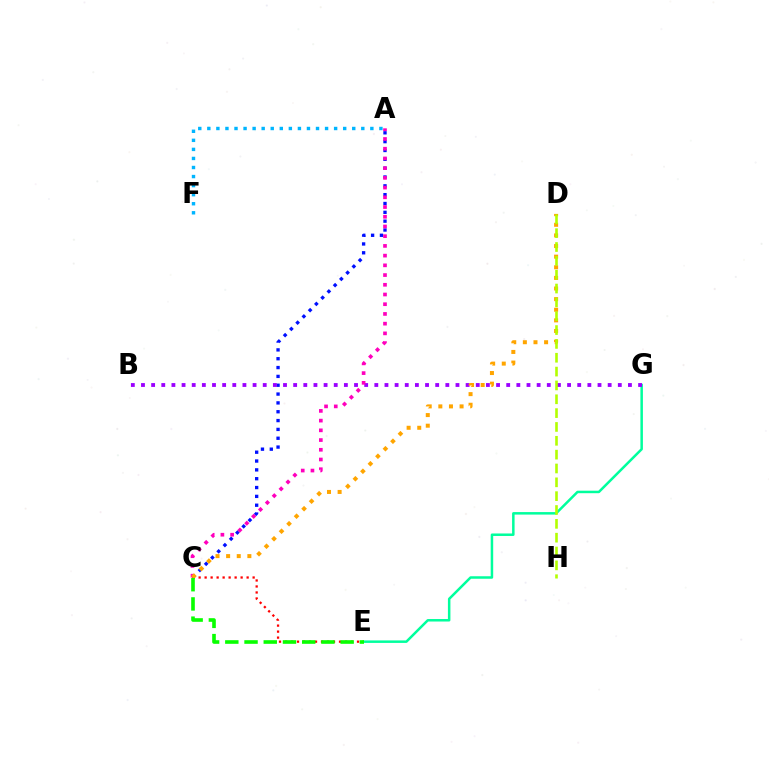{('E', 'G'): [{'color': '#00ff9d', 'line_style': 'solid', 'thickness': 1.8}], ('A', 'C'): [{'color': '#0010ff', 'line_style': 'dotted', 'thickness': 2.4}, {'color': '#ff00bd', 'line_style': 'dotted', 'thickness': 2.64}], ('A', 'F'): [{'color': '#00b5ff', 'line_style': 'dotted', 'thickness': 2.46}], ('B', 'G'): [{'color': '#9b00ff', 'line_style': 'dotted', 'thickness': 2.76}], ('C', 'E'): [{'color': '#ff0000', 'line_style': 'dotted', 'thickness': 1.63}, {'color': '#08ff00', 'line_style': 'dashed', 'thickness': 2.61}], ('C', 'D'): [{'color': '#ffa500', 'line_style': 'dotted', 'thickness': 2.89}], ('D', 'H'): [{'color': '#b3ff00', 'line_style': 'dashed', 'thickness': 1.88}]}